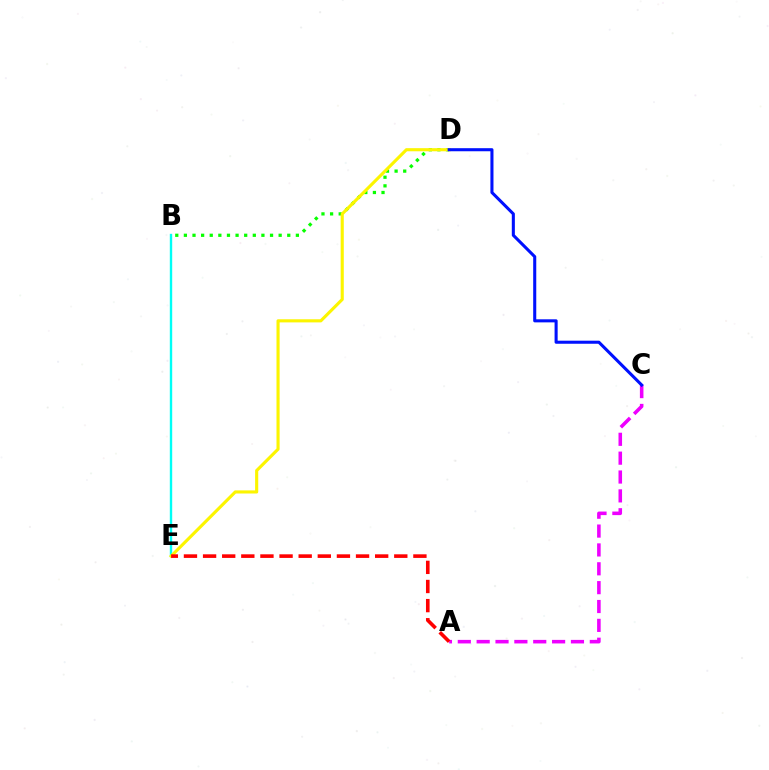{('B', 'E'): [{'color': '#00fff6', 'line_style': 'solid', 'thickness': 1.72}], ('B', 'D'): [{'color': '#08ff00', 'line_style': 'dotted', 'thickness': 2.34}], ('D', 'E'): [{'color': '#fcf500', 'line_style': 'solid', 'thickness': 2.25}], ('A', 'C'): [{'color': '#ee00ff', 'line_style': 'dashed', 'thickness': 2.56}], ('C', 'D'): [{'color': '#0010ff', 'line_style': 'solid', 'thickness': 2.21}], ('A', 'E'): [{'color': '#ff0000', 'line_style': 'dashed', 'thickness': 2.6}]}